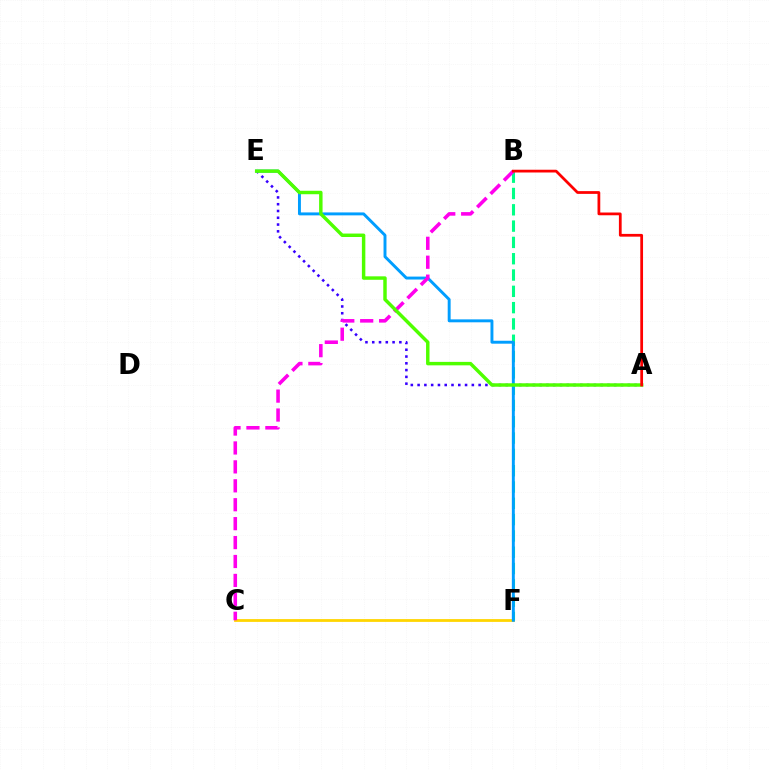{('A', 'E'): [{'color': '#3700ff', 'line_style': 'dotted', 'thickness': 1.84}, {'color': '#4fff00', 'line_style': 'solid', 'thickness': 2.49}], ('C', 'F'): [{'color': '#ffd500', 'line_style': 'solid', 'thickness': 2.01}], ('B', 'F'): [{'color': '#00ff86', 'line_style': 'dashed', 'thickness': 2.22}], ('E', 'F'): [{'color': '#009eff', 'line_style': 'solid', 'thickness': 2.11}], ('B', 'C'): [{'color': '#ff00ed', 'line_style': 'dashed', 'thickness': 2.57}], ('A', 'B'): [{'color': '#ff0000', 'line_style': 'solid', 'thickness': 1.98}]}